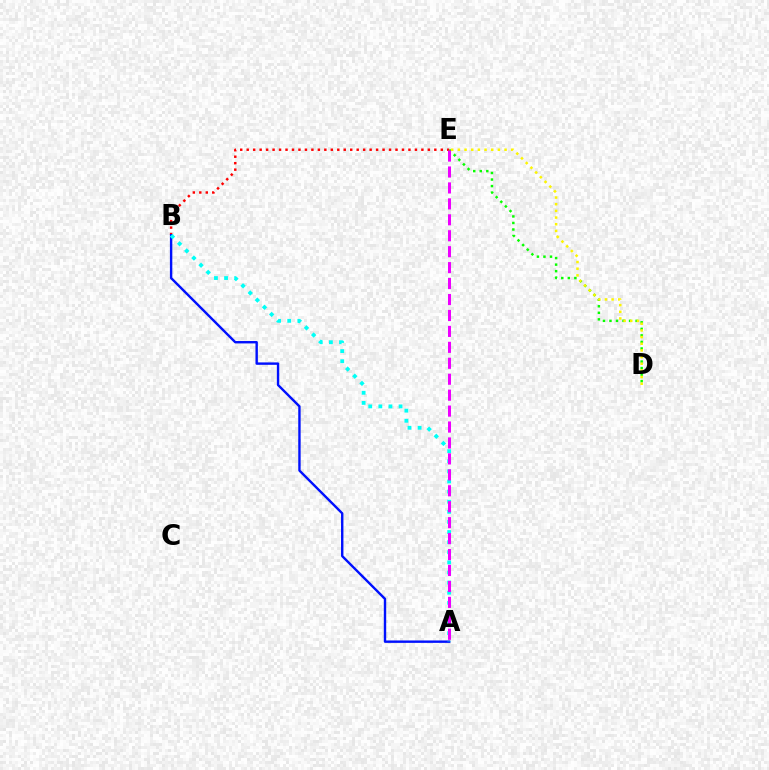{('D', 'E'): [{'color': '#08ff00', 'line_style': 'dotted', 'thickness': 1.78}, {'color': '#fcf500', 'line_style': 'dotted', 'thickness': 1.81}], ('B', 'E'): [{'color': '#ff0000', 'line_style': 'dotted', 'thickness': 1.76}], ('A', 'B'): [{'color': '#0010ff', 'line_style': 'solid', 'thickness': 1.73}, {'color': '#00fff6', 'line_style': 'dotted', 'thickness': 2.75}], ('A', 'E'): [{'color': '#ee00ff', 'line_style': 'dashed', 'thickness': 2.17}]}